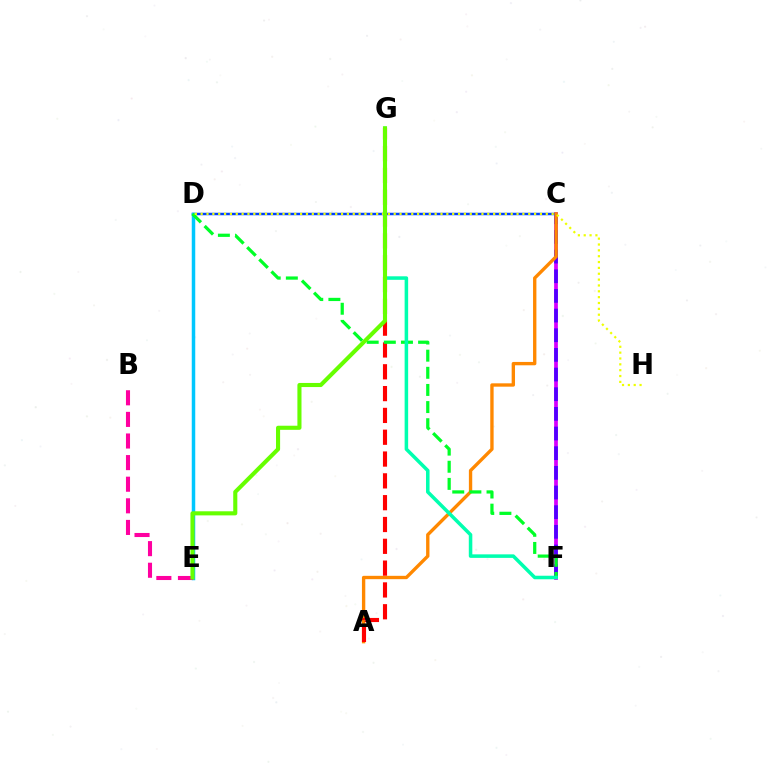{('C', 'F'): [{'color': '#d600ff', 'line_style': 'solid', 'thickness': 2.69}, {'color': '#4f00ff', 'line_style': 'dashed', 'thickness': 2.67}], ('C', 'D'): [{'color': '#003fff', 'line_style': 'solid', 'thickness': 1.78}], ('A', 'C'): [{'color': '#ff8800', 'line_style': 'solid', 'thickness': 2.41}], ('D', 'E'): [{'color': '#00c7ff', 'line_style': 'solid', 'thickness': 2.51}], ('A', 'G'): [{'color': '#ff0000', 'line_style': 'dashed', 'thickness': 2.96}], ('B', 'E'): [{'color': '#ff00a0', 'line_style': 'dashed', 'thickness': 2.94}], ('D', 'F'): [{'color': '#00ff27', 'line_style': 'dashed', 'thickness': 2.33}], ('F', 'G'): [{'color': '#00ffaf', 'line_style': 'solid', 'thickness': 2.54}], ('D', 'H'): [{'color': '#eeff00', 'line_style': 'dotted', 'thickness': 1.59}], ('E', 'G'): [{'color': '#66ff00', 'line_style': 'solid', 'thickness': 2.95}]}